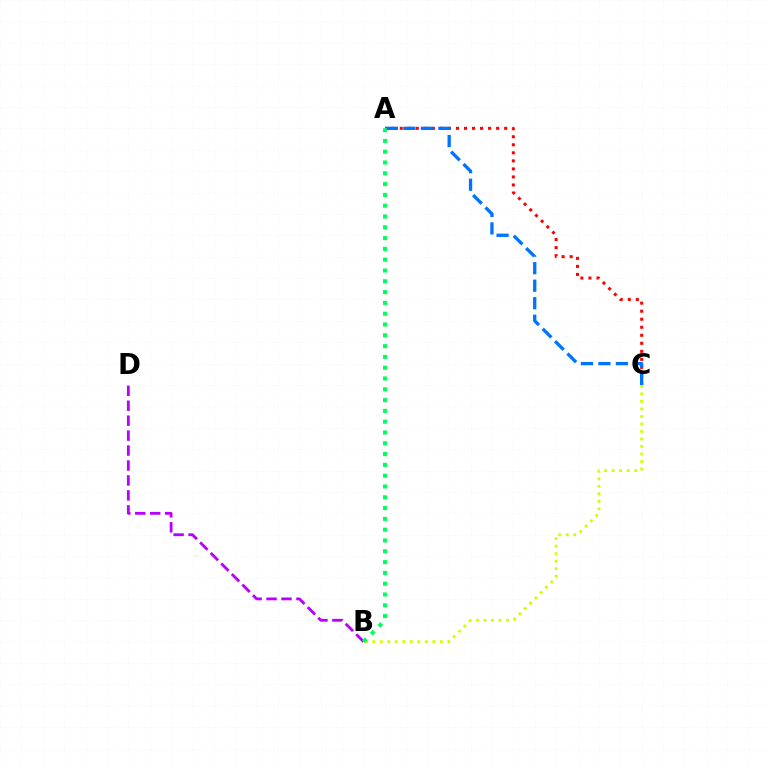{('B', 'C'): [{'color': '#d1ff00', 'line_style': 'dotted', 'thickness': 2.04}], ('B', 'D'): [{'color': '#b900ff', 'line_style': 'dashed', 'thickness': 2.03}], ('A', 'C'): [{'color': '#ff0000', 'line_style': 'dotted', 'thickness': 2.18}, {'color': '#0074ff', 'line_style': 'dashed', 'thickness': 2.38}], ('A', 'B'): [{'color': '#00ff5c', 'line_style': 'dotted', 'thickness': 2.93}]}